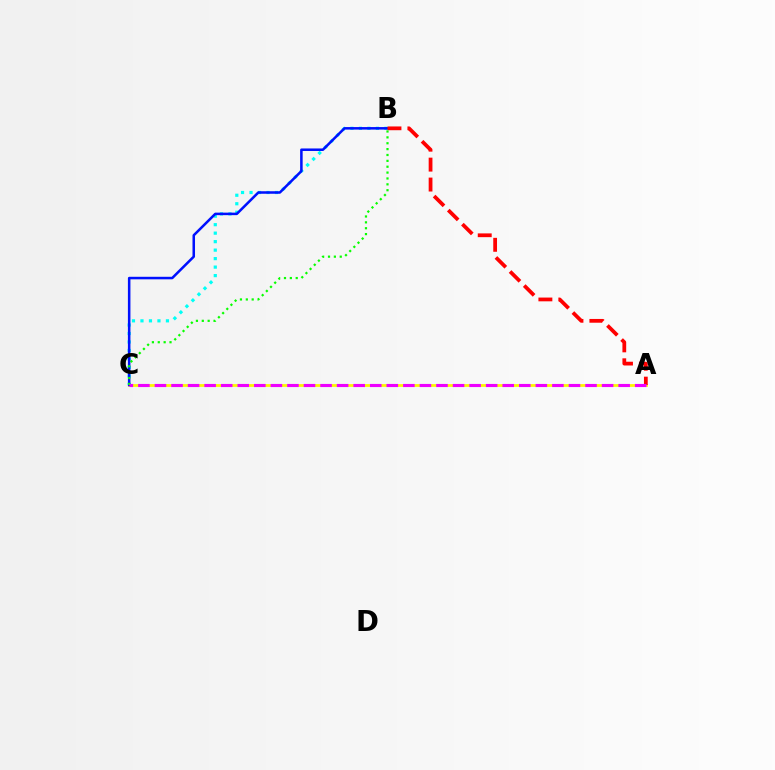{('A', 'C'): [{'color': '#fcf500', 'line_style': 'solid', 'thickness': 1.99}, {'color': '#ee00ff', 'line_style': 'dashed', 'thickness': 2.25}], ('B', 'C'): [{'color': '#00fff6', 'line_style': 'dotted', 'thickness': 2.31}, {'color': '#0010ff', 'line_style': 'solid', 'thickness': 1.82}, {'color': '#08ff00', 'line_style': 'dotted', 'thickness': 1.6}], ('A', 'B'): [{'color': '#ff0000', 'line_style': 'dashed', 'thickness': 2.71}]}